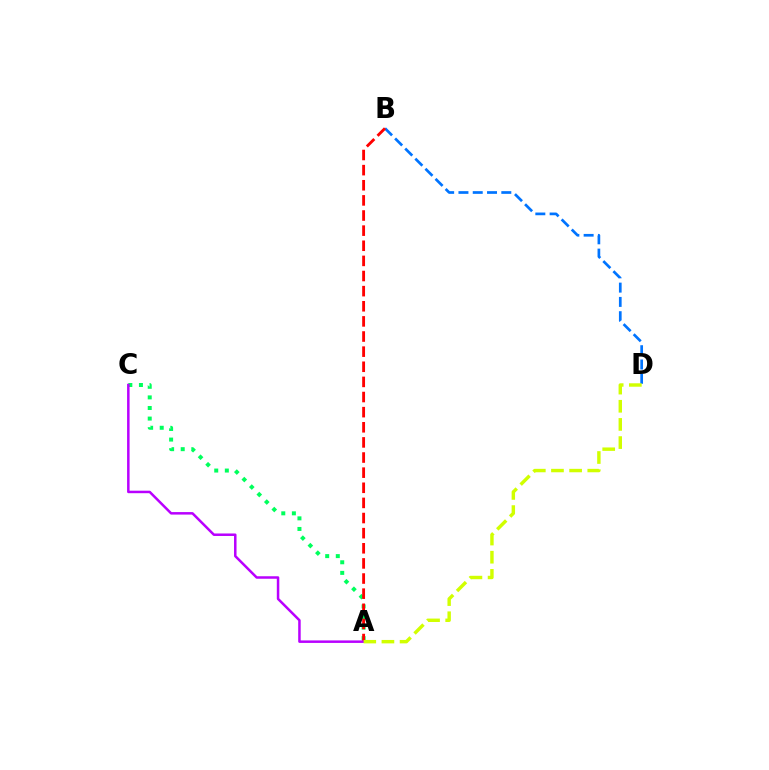{('B', 'D'): [{'color': '#0074ff', 'line_style': 'dashed', 'thickness': 1.94}], ('A', 'C'): [{'color': '#00ff5c', 'line_style': 'dotted', 'thickness': 2.88}, {'color': '#b900ff', 'line_style': 'solid', 'thickness': 1.8}], ('A', 'B'): [{'color': '#ff0000', 'line_style': 'dashed', 'thickness': 2.05}], ('A', 'D'): [{'color': '#d1ff00', 'line_style': 'dashed', 'thickness': 2.47}]}